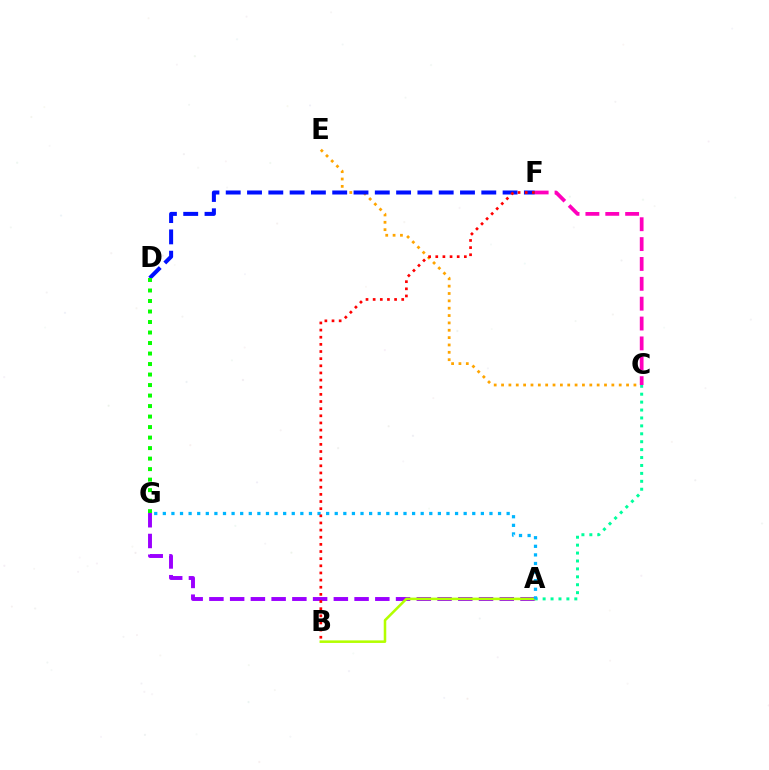{('C', 'E'): [{'color': '#ffa500', 'line_style': 'dotted', 'thickness': 2.0}], ('A', 'G'): [{'color': '#9b00ff', 'line_style': 'dashed', 'thickness': 2.82}, {'color': '#00b5ff', 'line_style': 'dotted', 'thickness': 2.34}], ('A', 'C'): [{'color': '#00ff9d', 'line_style': 'dotted', 'thickness': 2.15}], ('C', 'F'): [{'color': '#ff00bd', 'line_style': 'dashed', 'thickness': 2.7}], ('A', 'B'): [{'color': '#b3ff00', 'line_style': 'solid', 'thickness': 1.84}], ('D', 'F'): [{'color': '#0010ff', 'line_style': 'dashed', 'thickness': 2.89}], ('D', 'G'): [{'color': '#08ff00', 'line_style': 'dotted', 'thickness': 2.85}], ('B', 'F'): [{'color': '#ff0000', 'line_style': 'dotted', 'thickness': 1.94}]}